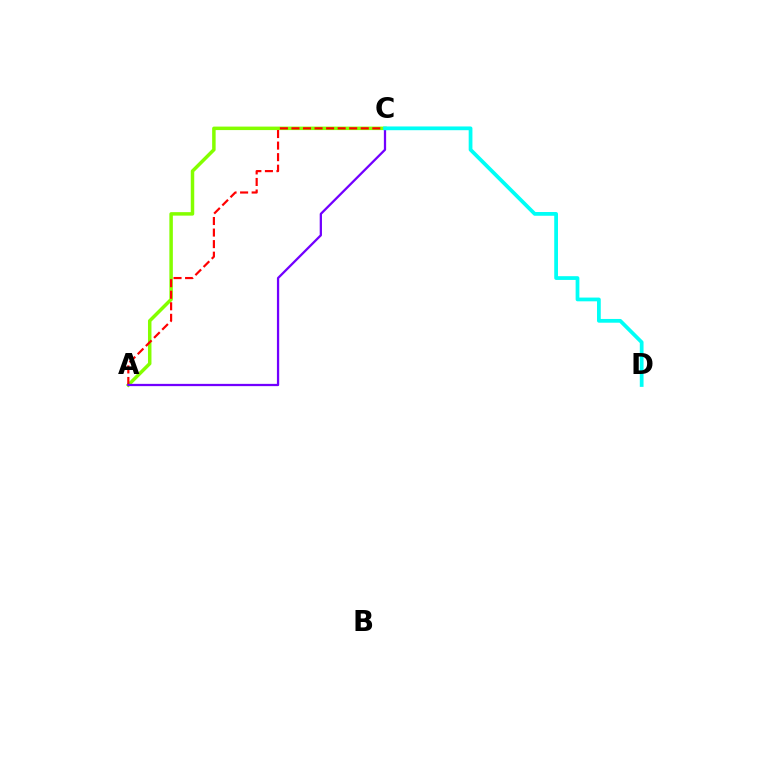{('A', 'C'): [{'color': '#84ff00', 'line_style': 'solid', 'thickness': 2.51}, {'color': '#ff0000', 'line_style': 'dashed', 'thickness': 1.57}, {'color': '#7200ff', 'line_style': 'solid', 'thickness': 1.63}], ('C', 'D'): [{'color': '#00fff6', 'line_style': 'solid', 'thickness': 2.7}]}